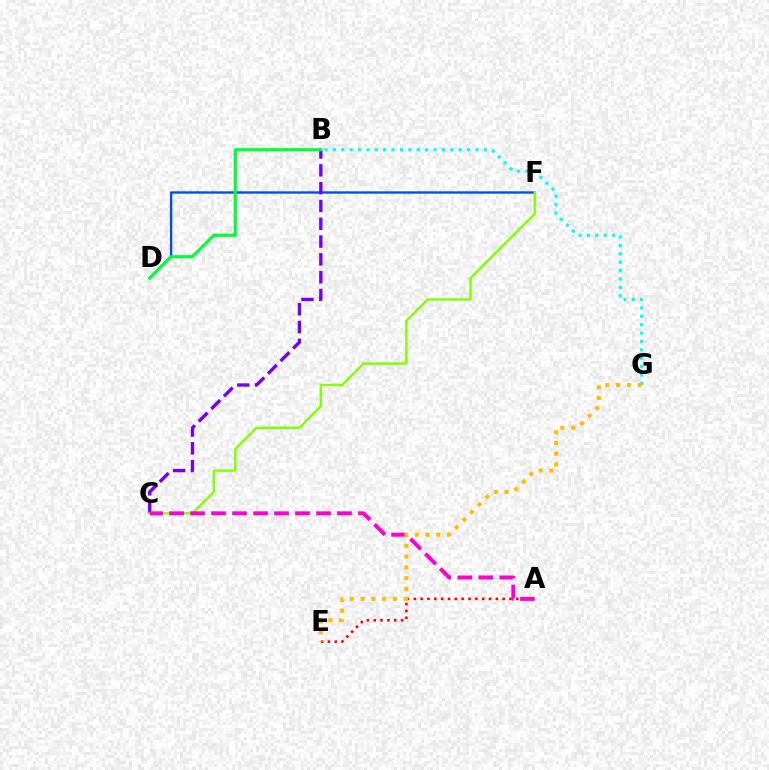{('A', 'E'): [{'color': '#ff0000', 'line_style': 'dotted', 'thickness': 1.86}], ('D', 'F'): [{'color': '#004bff', 'line_style': 'solid', 'thickness': 1.7}], ('B', 'C'): [{'color': '#7200ff', 'line_style': 'dashed', 'thickness': 2.42}], ('B', 'D'): [{'color': '#00ff39', 'line_style': 'solid', 'thickness': 2.24}], ('B', 'G'): [{'color': '#00fff6', 'line_style': 'dotted', 'thickness': 2.28}], ('C', 'F'): [{'color': '#84ff00', 'line_style': 'solid', 'thickness': 1.75}], ('A', 'C'): [{'color': '#ff00cf', 'line_style': 'dashed', 'thickness': 2.85}], ('E', 'G'): [{'color': '#ffbd00', 'line_style': 'dotted', 'thickness': 2.92}]}